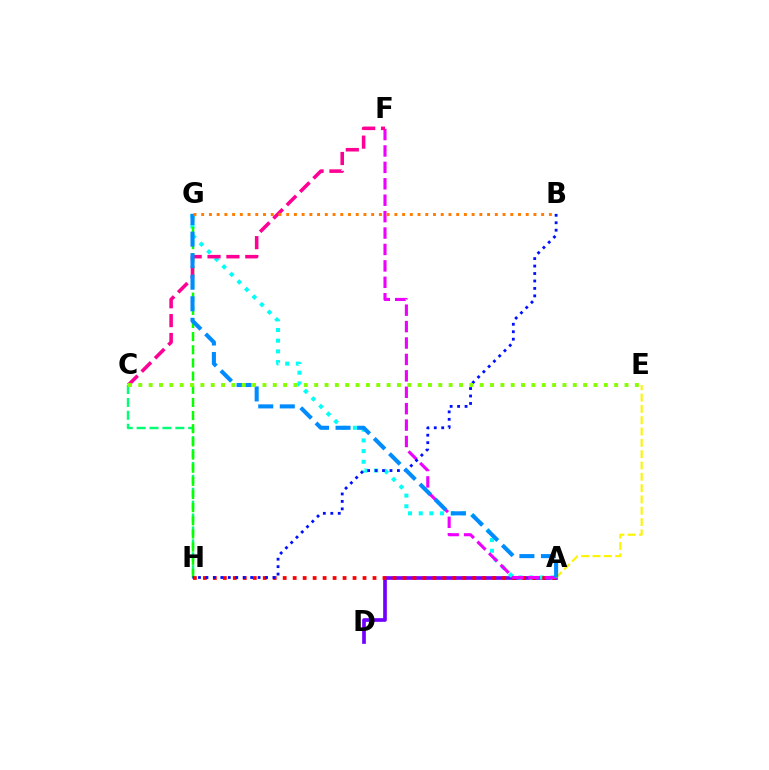{('C', 'H'): [{'color': '#00ff74', 'line_style': 'dashed', 'thickness': 1.75}], ('A', 'D'): [{'color': '#7200ff', 'line_style': 'solid', 'thickness': 2.64}], ('A', 'G'): [{'color': '#00fff6', 'line_style': 'dotted', 'thickness': 2.9}, {'color': '#008cff', 'line_style': 'dashed', 'thickness': 2.93}], ('G', 'H'): [{'color': '#08ff00', 'line_style': 'dashed', 'thickness': 1.79}], ('A', 'H'): [{'color': '#ff0000', 'line_style': 'dotted', 'thickness': 2.71}], ('A', 'F'): [{'color': '#ee00ff', 'line_style': 'dashed', 'thickness': 2.23}], ('C', 'F'): [{'color': '#ff0094', 'line_style': 'dashed', 'thickness': 2.56}], ('B', 'H'): [{'color': '#0010ff', 'line_style': 'dotted', 'thickness': 2.02}], ('A', 'E'): [{'color': '#fcf500', 'line_style': 'dashed', 'thickness': 1.54}], ('C', 'E'): [{'color': '#84ff00', 'line_style': 'dotted', 'thickness': 2.81}], ('B', 'G'): [{'color': '#ff7c00', 'line_style': 'dotted', 'thickness': 2.1}]}